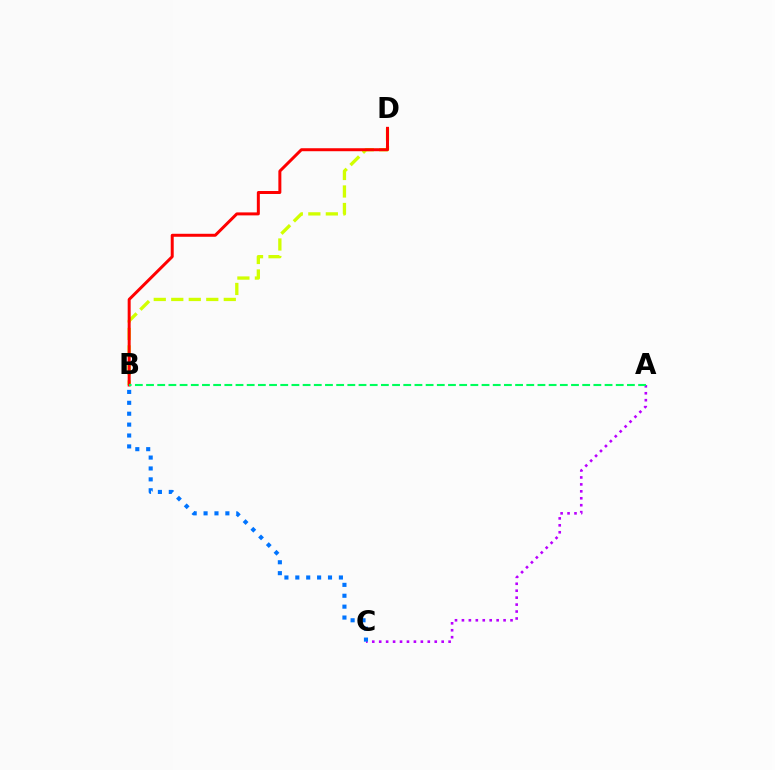{('B', 'D'): [{'color': '#d1ff00', 'line_style': 'dashed', 'thickness': 2.38}, {'color': '#ff0000', 'line_style': 'solid', 'thickness': 2.15}], ('A', 'C'): [{'color': '#b900ff', 'line_style': 'dotted', 'thickness': 1.89}], ('A', 'B'): [{'color': '#00ff5c', 'line_style': 'dashed', 'thickness': 1.52}], ('B', 'C'): [{'color': '#0074ff', 'line_style': 'dotted', 'thickness': 2.96}]}